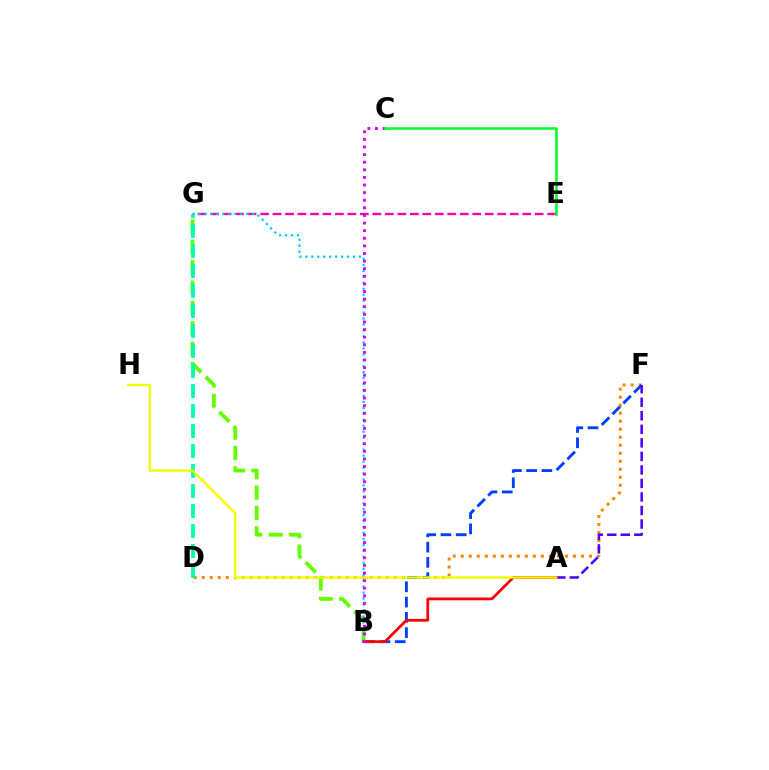{('D', 'F'): [{'color': '#ff8800', 'line_style': 'dotted', 'thickness': 2.18}], ('B', 'F'): [{'color': '#003fff', 'line_style': 'dashed', 'thickness': 2.07}], ('A', 'F'): [{'color': '#4f00ff', 'line_style': 'dashed', 'thickness': 1.84}], ('E', 'G'): [{'color': '#ff00a0', 'line_style': 'dashed', 'thickness': 1.7}], ('B', 'G'): [{'color': '#66ff00', 'line_style': 'dashed', 'thickness': 2.76}, {'color': '#00c7ff', 'line_style': 'dotted', 'thickness': 1.62}], ('A', 'B'): [{'color': '#ff0000', 'line_style': 'solid', 'thickness': 1.99}], ('D', 'G'): [{'color': '#00ffaf', 'line_style': 'dashed', 'thickness': 2.72}], ('B', 'C'): [{'color': '#d600ff', 'line_style': 'dotted', 'thickness': 2.07}], ('A', 'H'): [{'color': '#eeff00', 'line_style': 'solid', 'thickness': 1.71}], ('C', 'E'): [{'color': '#00ff27', 'line_style': 'solid', 'thickness': 1.84}]}